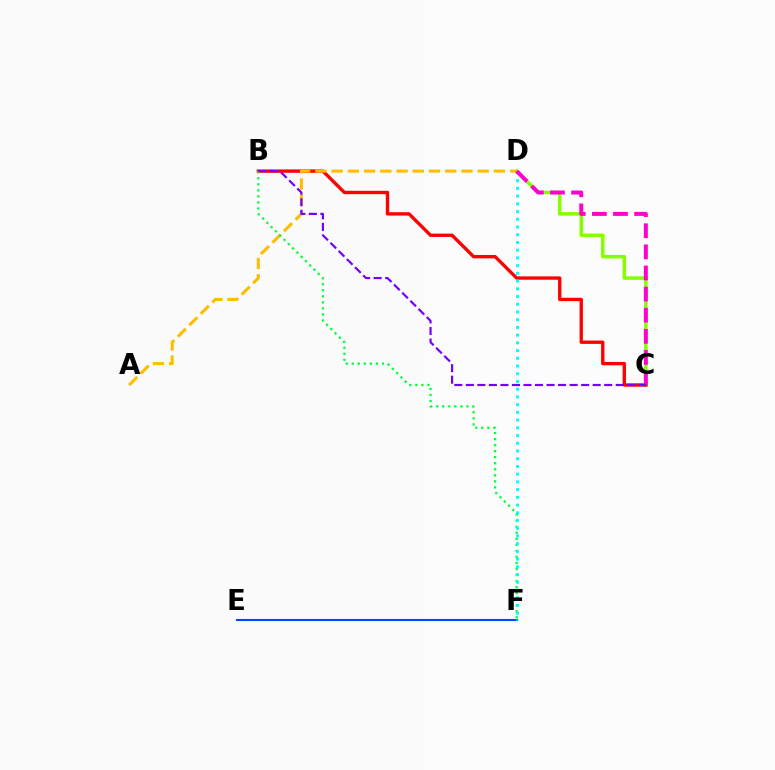{('C', 'D'): [{'color': '#84ff00', 'line_style': 'solid', 'thickness': 2.52}, {'color': '#ff00cf', 'line_style': 'dashed', 'thickness': 2.87}], ('B', 'C'): [{'color': '#ff0000', 'line_style': 'solid', 'thickness': 2.42}, {'color': '#7200ff', 'line_style': 'dashed', 'thickness': 1.57}], ('E', 'F'): [{'color': '#004bff', 'line_style': 'solid', 'thickness': 1.51}], ('A', 'D'): [{'color': '#ffbd00', 'line_style': 'dashed', 'thickness': 2.2}], ('B', 'F'): [{'color': '#00ff39', 'line_style': 'dotted', 'thickness': 1.64}], ('D', 'F'): [{'color': '#00fff6', 'line_style': 'dotted', 'thickness': 2.1}]}